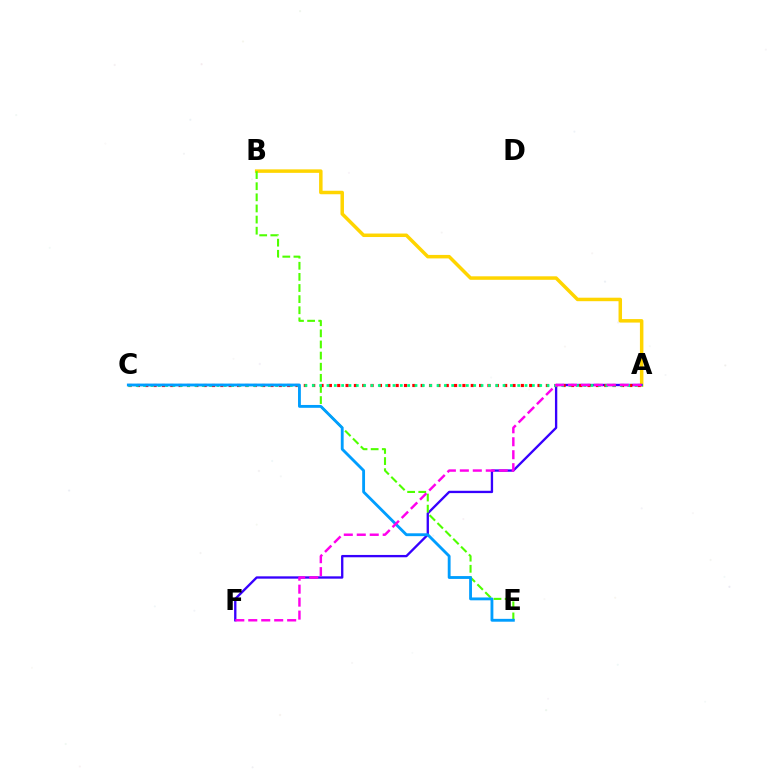{('A', 'B'): [{'color': '#ffd500', 'line_style': 'solid', 'thickness': 2.51}], ('A', 'F'): [{'color': '#3700ff', 'line_style': 'solid', 'thickness': 1.68}, {'color': '#ff00ed', 'line_style': 'dashed', 'thickness': 1.76}], ('B', 'E'): [{'color': '#4fff00', 'line_style': 'dashed', 'thickness': 1.51}], ('A', 'C'): [{'color': '#ff0000', 'line_style': 'dotted', 'thickness': 2.27}, {'color': '#00ff86', 'line_style': 'dotted', 'thickness': 1.99}], ('C', 'E'): [{'color': '#009eff', 'line_style': 'solid', 'thickness': 2.05}]}